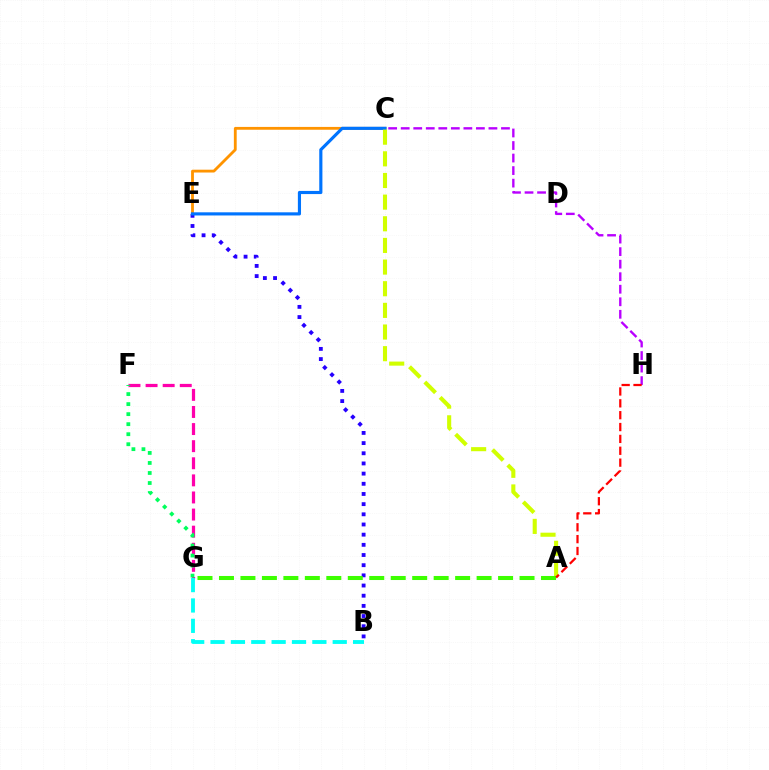{('C', 'E'): [{'color': '#ff9400', 'line_style': 'solid', 'thickness': 2.03}, {'color': '#0074ff', 'line_style': 'solid', 'thickness': 2.27}], ('B', 'E'): [{'color': '#2500ff', 'line_style': 'dotted', 'thickness': 2.76}], ('A', 'C'): [{'color': '#d1ff00', 'line_style': 'dashed', 'thickness': 2.94}], ('C', 'H'): [{'color': '#b900ff', 'line_style': 'dashed', 'thickness': 1.7}], ('A', 'G'): [{'color': '#3dff00', 'line_style': 'dashed', 'thickness': 2.92}], ('F', 'G'): [{'color': '#ff00ac', 'line_style': 'dashed', 'thickness': 2.32}, {'color': '#00ff5c', 'line_style': 'dotted', 'thickness': 2.72}], ('B', 'G'): [{'color': '#00fff6', 'line_style': 'dashed', 'thickness': 2.77}], ('A', 'H'): [{'color': '#ff0000', 'line_style': 'dashed', 'thickness': 1.61}]}